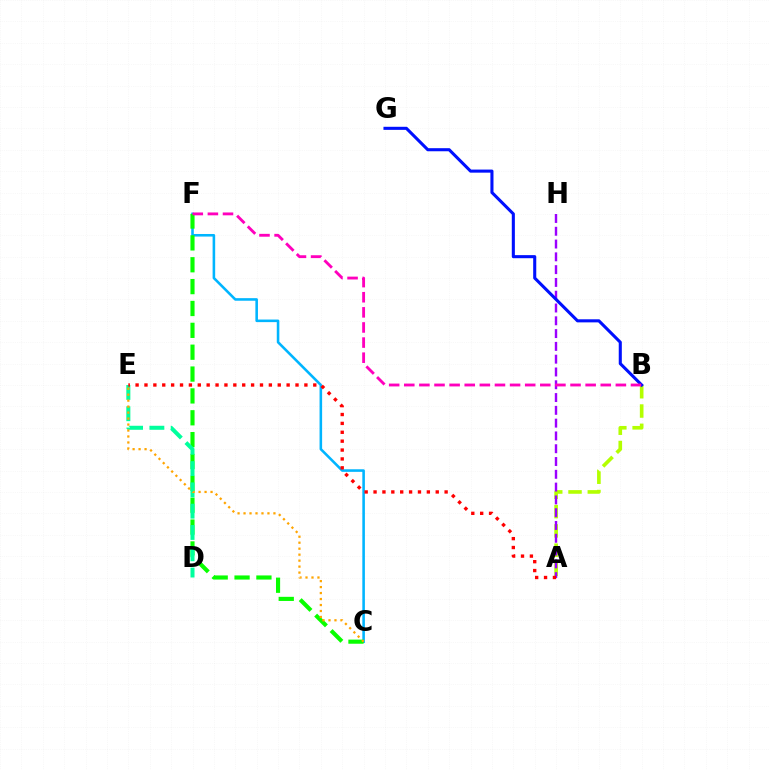{('A', 'B'): [{'color': '#b3ff00', 'line_style': 'dashed', 'thickness': 2.62}], ('C', 'F'): [{'color': '#00b5ff', 'line_style': 'solid', 'thickness': 1.86}, {'color': '#08ff00', 'line_style': 'dashed', 'thickness': 2.97}], ('D', 'E'): [{'color': '#00ff9d', 'line_style': 'dashed', 'thickness': 2.89}], ('A', 'H'): [{'color': '#9b00ff', 'line_style': 'dashed', 'thickness': 1.74}], ('C', 'E'): [{'color': '#ffa500', 'line_style': 'dotted', 'thickness': 1.62}], ('A', 'E'): [{'color': '#ff0000', 'line_style': 'dotted', 'thickness': 2.41}], ('B', 'G'): [{'color': '#0010ff', 'line_style': 'solid', 'thickness': 2.22}], ('B', 'F'): [{'color': '#ff00bd', 'line_style': 'dashed', 'thickness': 2.05}]}